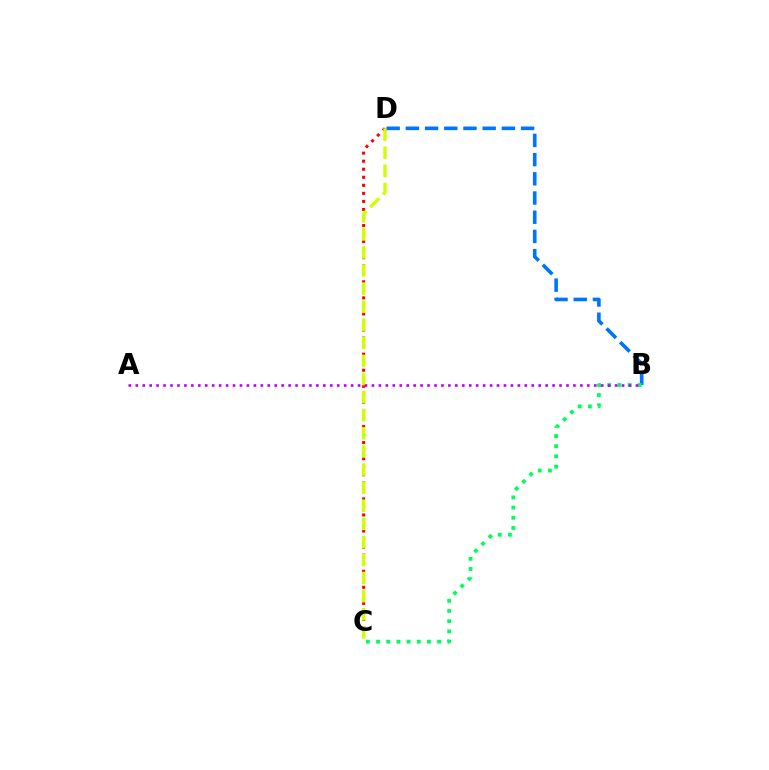{('C', 'D'): [{'color': '#ff0000', 'line_style': 'dotted', 'thickness': 2.18}, {'color': '#d1ff00', 'line_style': 'dashed', 'thickness': 2.46}], ('B', 'D'): [{'color': '#0074ff', 'line_style': 'dashed', 'thickness': 2.61}], ('B', 'C'): [{'color': '#00ff5c', 'line_style': 'dotted', 'thickness': 2.77}], ('A', 'B'): [{'color': '#b900ff', 'line_style': 'dotted', 'thickness': 1.89}]}